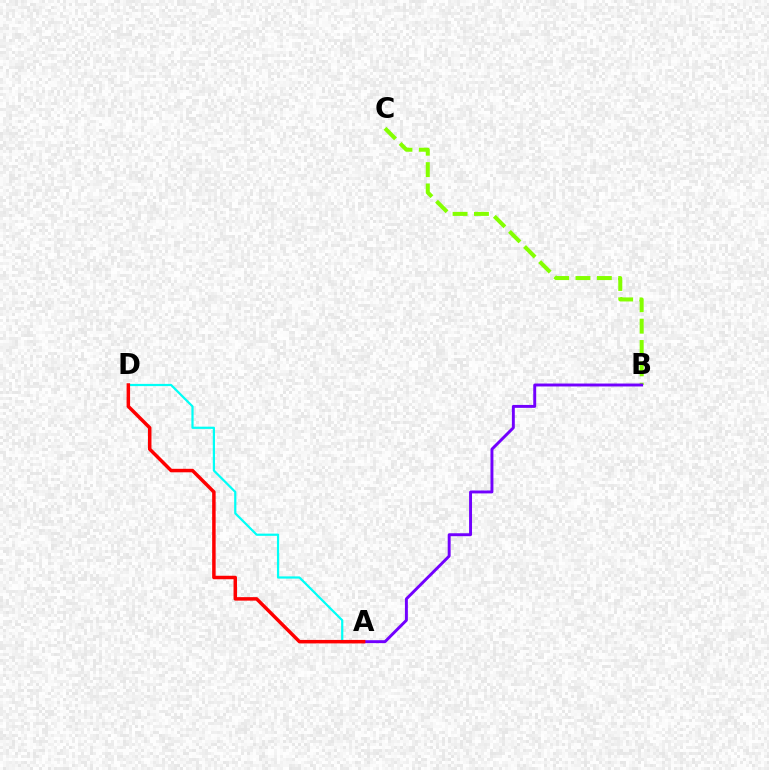{('B', 'C'): [{'color': '#84ff00', 'line_style': 'dashed', 'thickness': 2.9}], ('A', 'B'): [{'color': '#7200ff', 'line_style': 'solid', 'thickness': 2.11}], ('A', 'D'): [{'color': '#00fff6', 'line_style': 'solid', 'thickness': 1.6}, {'color': '#ff0000', 'line_style': 'solid', 'thickness': 2.51}]}